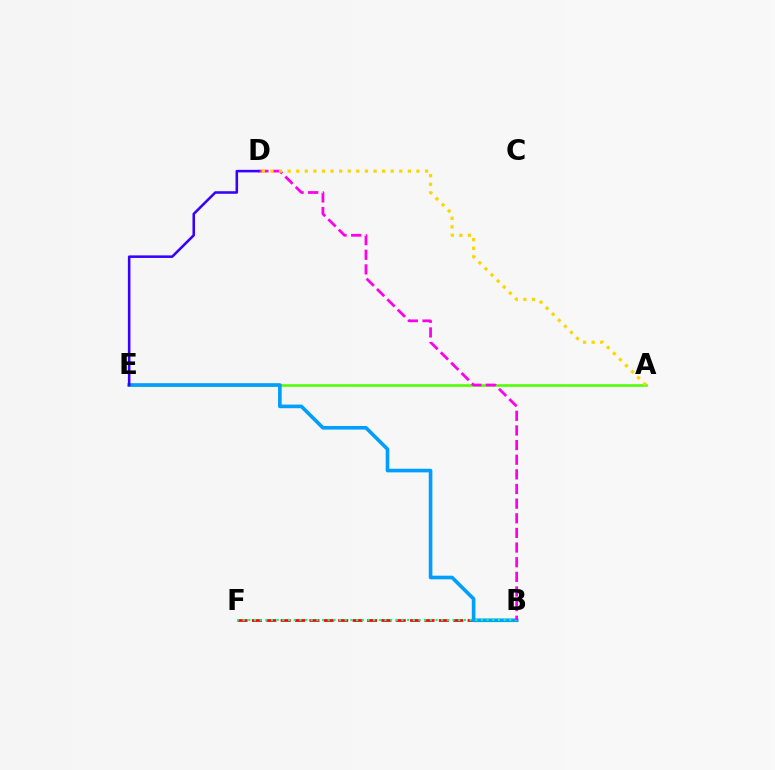{('B', 'F'): [{'color': '#ff0000', 'line_style': 'dashed', 'thickness': 1.95}, {'color': '#00ff86', 'line_style': 'dotted', 'thickness': 1.54}], ('A', 'E'): [{'color': '#4fff00', 'line_style': 'solid', 'thickness': 1.85}], ('B', 'E'): [{'color': '#009eff', 'line_style': 'solid', 'thickness': 2.61}], ('B', 'D'): [{'color': '#ff00ed', 'line_style': 'dashed', 'thickness': 1.99}], ('A', 'D'): [{'color': '#ffd500', 'line_style': 'dotted', 'thickness': 2.33}], ('D', 'E'): [{'color': '#3700ff', 'line_style': 'solid', 'thickness': 1.84}]}